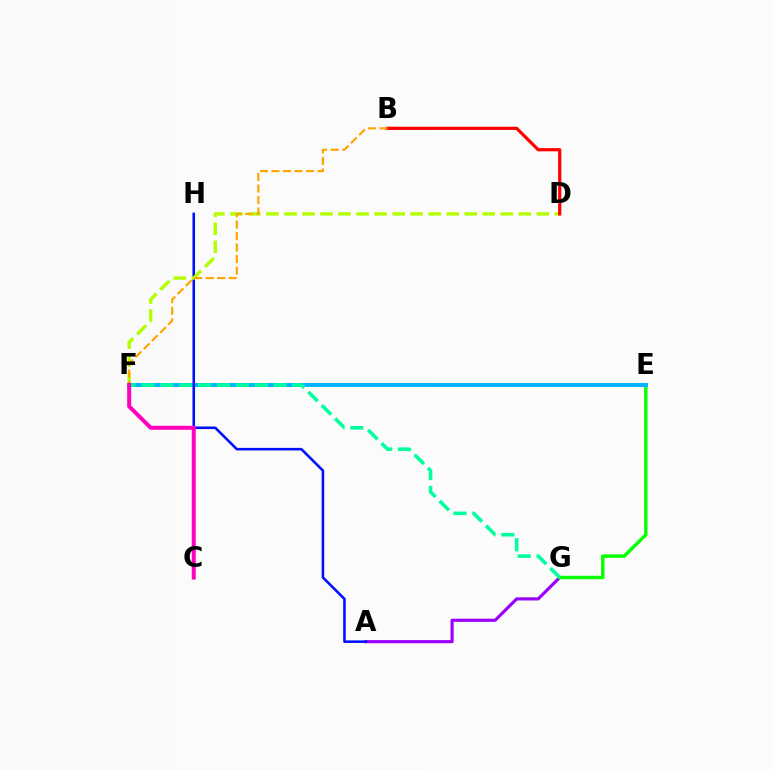{('A', 'G'): [{'color': '#9b00ff', 'line_style': 'solid', 'thickness': 2.27}], ('E', 'G'): [{'color': '#08ff00', 'line_style': 'solid', 'thickness': 2.47}], ('E', 'F'): [{'color': '#00b5ff', 'line_style': 'solid', 'thickness': 2.87}], ('A', 'H'): [{'color': '#0010ff', 'line_style': 'solid', 'thickness': 1.85}], ('D', 'F'): [{'color': '#b3ff00', 'line_style': 'dashed', 'thickness': 2.45}], ('B', 'D'): [{'color': '#ff0000', 'line_style': 'solid', 'thickness': 2.31}], ('B', 'F'): [{'color': '#ffa500', 'line_style': 'dashed', 'thickness': 1.56}], ('F', 'G'): [{'color': '#00ff9d', 'line_style': 'dashed', 'thickness': 2.56}], ('C', 'F'): [{'color': '#ff00bd', 'line_style': 'solid', 'thickness': 2.88}]}